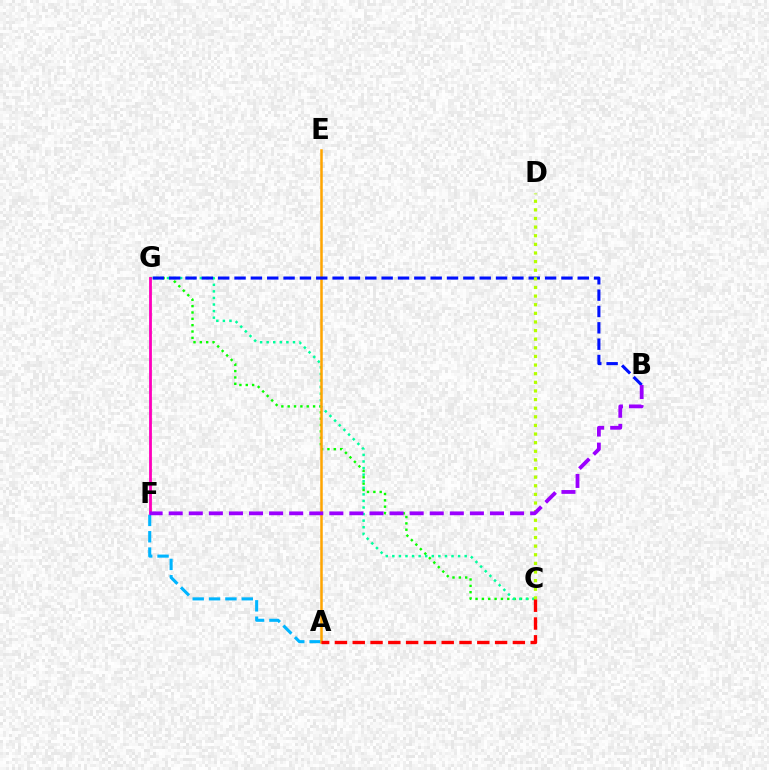{('C', 'G'): [{'color': '#08ff00', 'line_style': 'dotted', 'thickness': 1.72}, {'color': '#00ff9d', 'line_style': 'dotted', 'thickness': 1.79}], ('A', 'F'): [{'color': '#00b5ff', 'line_style': 'dashed', 'thickness': 2.22}], ('A', 'E'): [{'color': '#ffa500', 'line_style': 'solid', 'thickness': 1.8}], ('F', 'G'): [{'color': '#ff00bd', 'line_style': 'solid', 'thickness': 2.03}], ('B', 'G'): [{'color': '#0010ff', 'line_style': 'dashed', 'thickness': 2.22}], ('C', 'D'): [{'color': '#b3ff00', 'line_style': 'dotted', 'thickness': 2.34}], ('B', 'F'): [{'color': '#9b00ff', 'line_style': 'dashed', 'thickness': 2.73}], ('A', 'C'): [{'color': '#ff0000', 'line_style': 'dashed', 'thickness': 2.42}]}